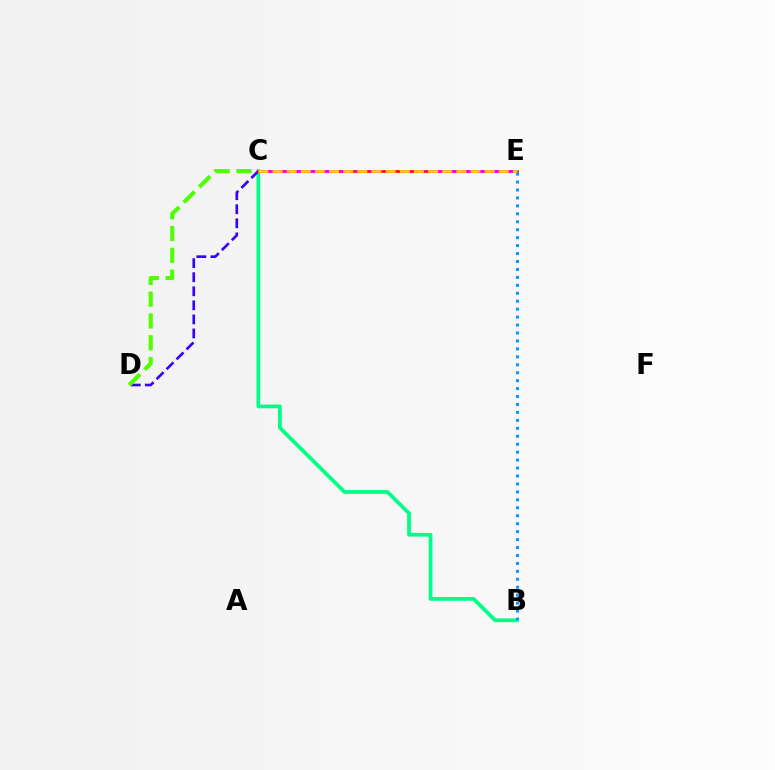{('B', 'C'): [{'color': '#00ff86', 'line_style': 'solid', 'thickness': 2.71}], ('C', 'D'): [{'color': '#3700ff', 'line_style': 'dashed', 'thickness': 1.91}, {'color': '#4fff00', 'line_style': 'dashed', 'thickness': 2.96}], ('C', 'E'): [{'color': '#ff0000', 'line_style': 'solid', 'thickness': 1.89}, {'color': '#ff00ed', 'line_style': 'dashed', 'thickness': 2.06}, {'color': '#ffd500', 'line_style': 'dashed', 'thickness': 1.92}], ('B', 'E'): [{'color': '#009eff', 'line_style': 'dotted', 'thickness': 2.16}]}